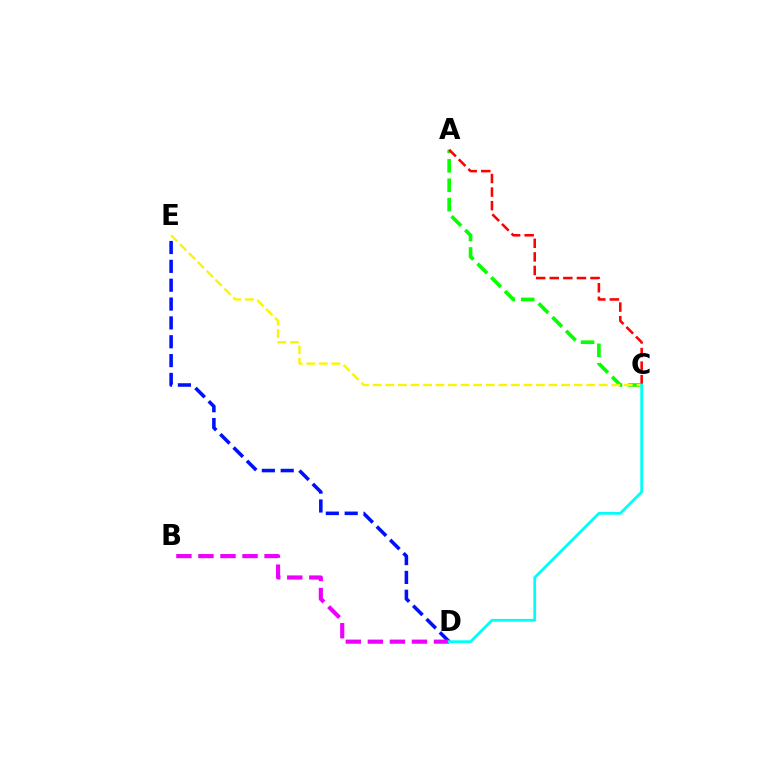{('D', 'E'): [{'color': '#0010ff', 'line_style': 'dashed', 'thickness': 2.56}], ('A', 'C'): [{'color': '#08ff00', 'line_style': 'dashed', 'thickness': 2.63}, {'color': '#ff0000', 'line_style': 'dashed', 'thickness': 1.84}], ('B', 'D'): [{'color': '#ee00ff', 'line_style': 'dashed', 'thickness': 2.99}], ('C', 'E'): [{'color': '#fcf500', 'line_style': 'dashed', 'thickness': 1.71}], ('C', 'D'): [{'color': '#00fff6', 'line_style': 'solid', 'thickness': 1.98}]}